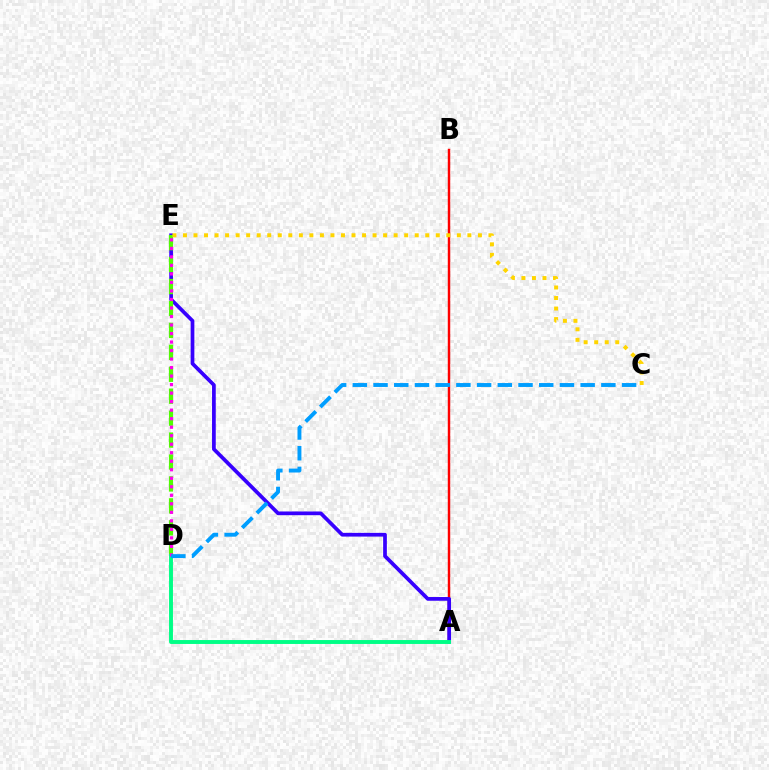{('A', 'B'): [{'color': '#ff0000', 'line_style': 'solid', 'thickness': 1.76}], ('A', 'E'): [{'color': '#3700ff', 'line_style': 'solid', 'thickness': 2.68}], ('D', 'E'): [{'color': '#4fff00', 'line_style': 'dashed', 'thickness': 2.98}, {'color': '#ff00ed', 'line_style': 'dotted', 'thickness': 2.31}], ('A', 'D'): [{'color': '#00ff86', 'line_style': 'solid', 'thickness': 2.82}], ('C', 'E'): [{'color': '#ffd500', 'line_style': 'dotted', 'thickness': 2.86}], ('C', 'D'): [{'color': '#009eff', 'line_style': 'dashed', 'thickness': 2.81}]}